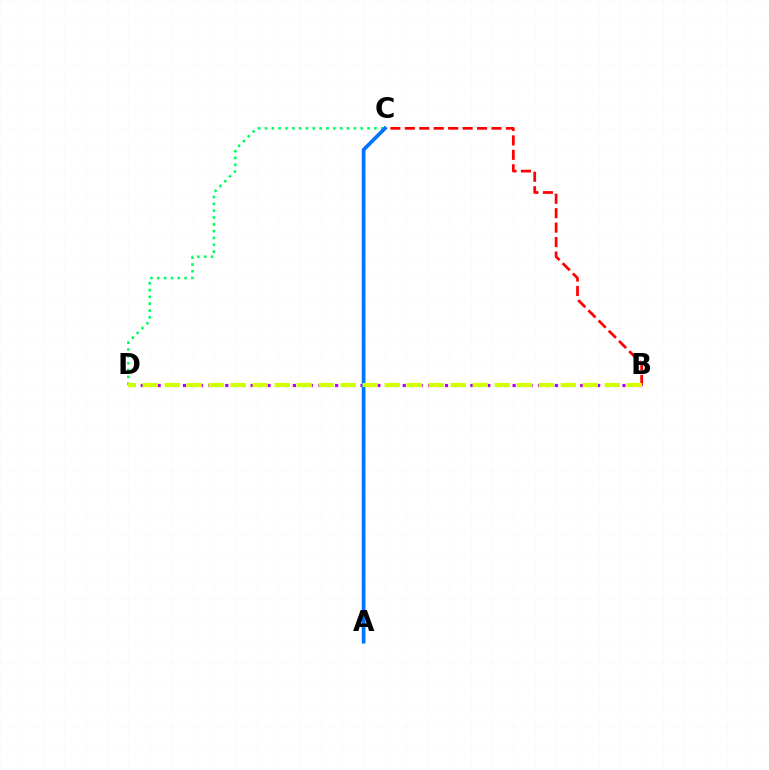{('B', 'D'): [{'color': '#b900ff', 'line_style': 'dotted', 'thickness': 2.3}, {'color': '#d1ff00', 'line_style': 'dashed', 'thickness': 2.99}], ('B', 'C'): [{'color': '#ff0000', 'line_style': 'dashed', 'thickness': 1.96}], ('C', 'D'): [{'color': '#00ff5c', 'line_style': 'dotted', 'thickness': 1.86}], ('A', 'C'): [{'color': '#0074ff', 'line_style': 'solid', 'thickness': 2.67}]}